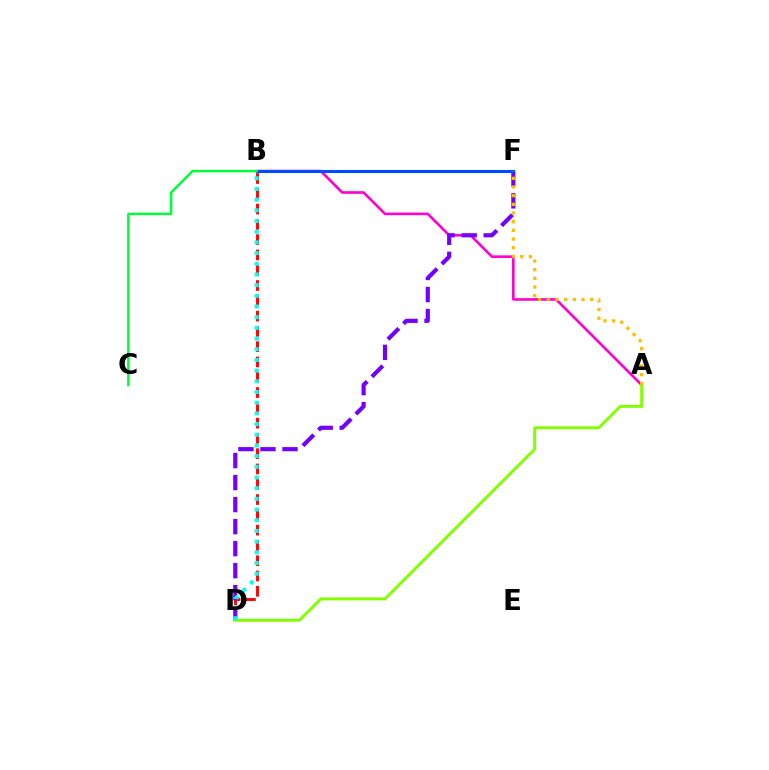{('A', 'B'): [{'color': '#ff00cf', 'line_style': 'solid', 'thickness': 1.89}], ('B', 'D'): [{'color': '#ff0000', 'line_style': 'dashed', 'thickness': 2.08}, {'color': '#00fff6', 'line_style': 'dotted', 'thickness': 2.9}], ('D', 'F'): [{'color': '#7200ff', 'line_style': 'dashed', 'thickness': 2.99}], ('A', 'D'): [{'color': '#84ff00', 'line_style': 'solid', 'thickness': 2.14}], ('B', 'F'): [{'color': '#004bff', 'line_style': 'solid', 'thickness': 2.22}], ('A', 'F'): [{'color': '#ffbd00', 'line_style': 'dotted', 'thickness': 2.36}], ('B', 'C'): [{'color': '#00ff39', 'line_style': 'solid', 'thickness': 1.79}]}